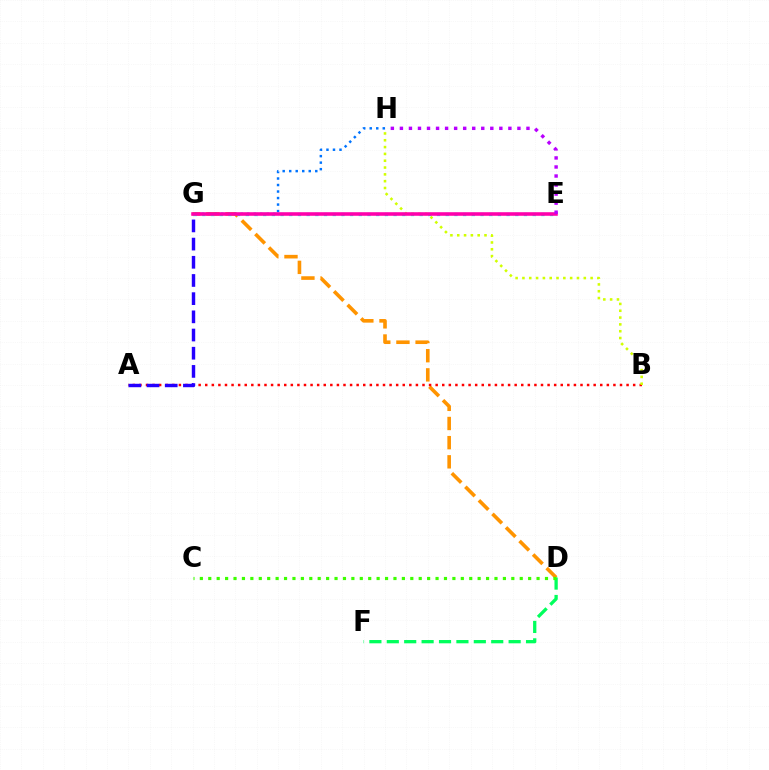{('D', 'G'): [{'color': '#ff9400', 'line_style': 'dashed', 'thickness': 2.6}], ('D', 'F'): [{'color': '#00ff5c', 'line_style': 'dashed', 'thickness': 2.36}], ('E', 'G'): [{'color': '#00fff6', 'line_style': 'dotted', 'thickness': 2.36}, {'color': '#ff00ac', 'line_style': 'solid', 'thickness': 2.57}], ('A', 'B'): [{'color': '#ff0000', 'line_style': 'dotted', 'thickness': 1.79}], ('G', 'H'): [{'color': '#0074ff', 'line_style': 'dotted', 'thickness': 1.77}], ('B', 'H'): [{'color': '#d1ff00', 'line_style': 'dotted', 'thickness': 1.85}], ('C', 'D'): [{'color': '#3dff00', 'line_style': 'dotted', 'thickness': 2.29}], ('E', 'H'): [{'color': '#b900ff', 'line_style': 'dotted', 'thickness': 2.46}], ('A', 'G'): [{'color': '#2500ff', 'line_style': 'dashed', 'thickness': 2.47}]}